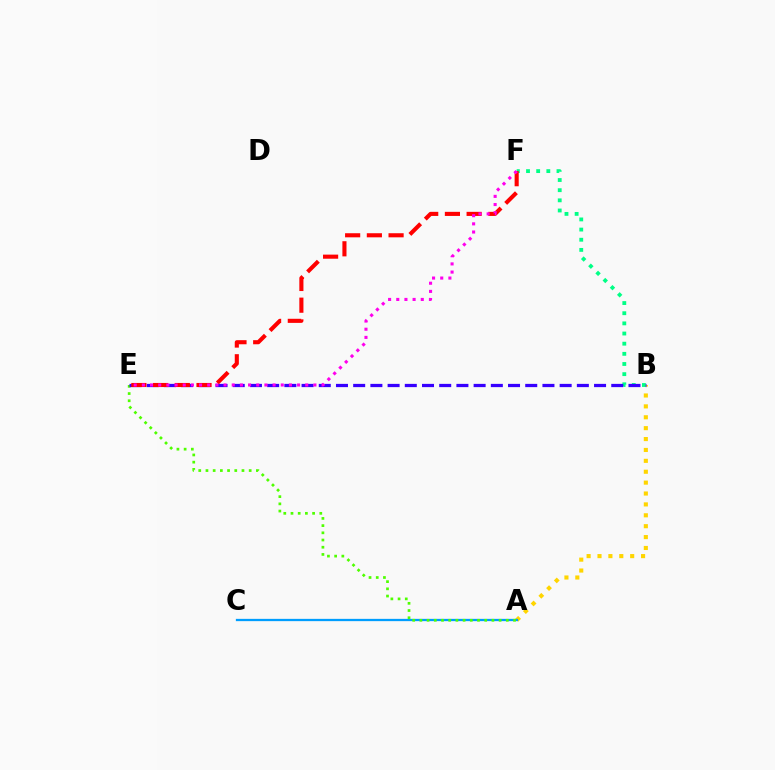{('A', 'B'): [{'color': '#ffd500', 'line_style': 'dotted', 'thickness': 2.96}], ('A', 'C'): [{'color': '#009eff', 'line_style': 'solid', 'thickness': 1.64}], ('B', 'F'): [{'color': '#00ff86', 'line_style': 'dotted', 'thickness': 2.76}], ('A', 'E'): [{'color': '#4fff00', 'line_style': 'dotted', 'thickness': 1.96}], ('B', 'E'): [{'color': '#3700ff', 'line_style': 'dashed', 'thickness': 2.34}], ('E', 'F'): [{'color': '#ff0000', 'line_style': 'dashed', 'thickness': 2.95}, {'color': '#ff00ed', 'line_style': 'dotted', 'thickness': 2.22}]}